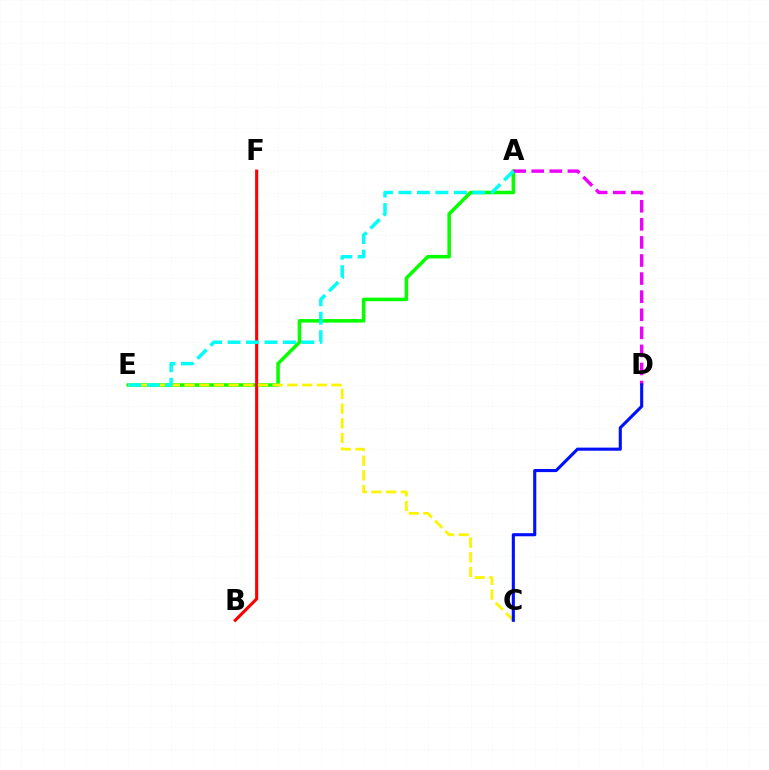{('A', 'E'): [{'color': '#08ff00', 'line_style': 'solid', 'thickness': 2.54}, {'color': '#00fff6', 'line_style': 'dashed', 'thickness': 2.51}], ('B', 'F'): [{'color': '#ff0000', 'line_style': 'solid', 'thickness': 2.23}], ('C', 'E'): [{'color': '#fcf500', 'line_style': 'dashed', 'thickness': 2.0}], ('A', 'D'): [{'color': '#ee00ff', 'line_style': 'dashed', 'thickness': 2.46}], ('C', 'D'): [{'color': '#0010ff', 'line_style': 'solid', 'thickness': 2.23}]}